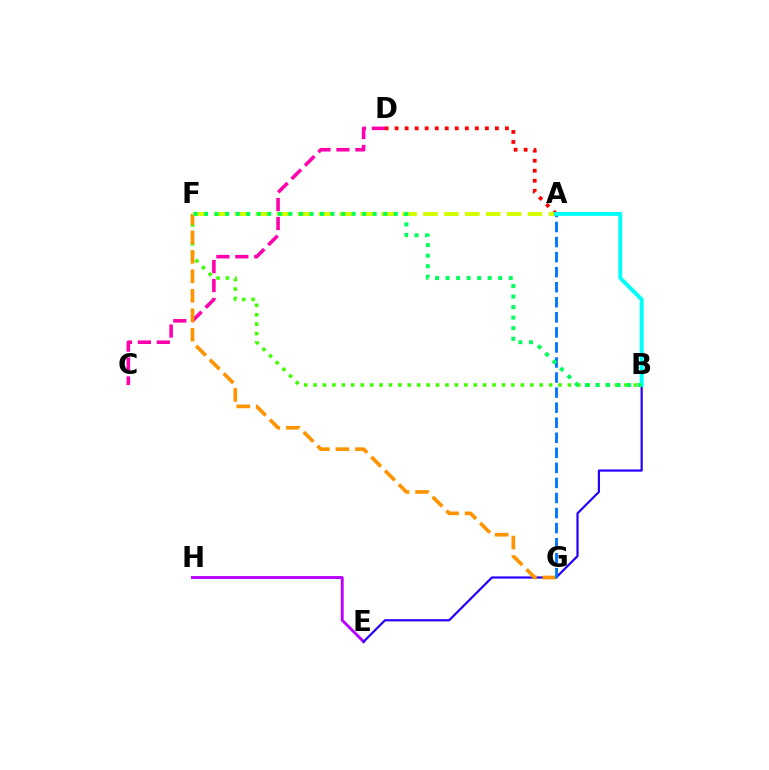{('E', 'H'): [{'color': '#b900ff', 'line_style': 'solid', 'thickness': 2.08}], ('B', 'E'): [{'color': '#2500ff', 'line_style': 'solid', 'thickness': 1.58}], ('B', 'F'): [{'color': '#3dff00', 'line_style': 'dotted', 'thickness': 2.56}, {'color': '#00ff5c', 'line_style': 'dotted', 'thickness': 2.86}], ('C', 'D'): [{'color': '#ff00ac', 'line_style': 'dashed', 'thickness': 2.57}], ('A', 'D'): [{'color': '#ff0000', 'line_style': 'dotted', 'thickness': 2.72}], ('F', 'G'): [{'color': '#ff9400', 'line_style': 'dashed', 'thickness': 2.65}], ('A', 'F'): [{'color': '#d1ff00', 'line_style': 'dashed', 'thickness': 2.84}], ('A', 'G'): [{'color': '#0074ff', 'line_style': 'dashed', 'thickness': 2.05}], ('A', 'B'): [{'color': '#00fff6', 'line_style': 'solid', 'thickness': 2.84}]}